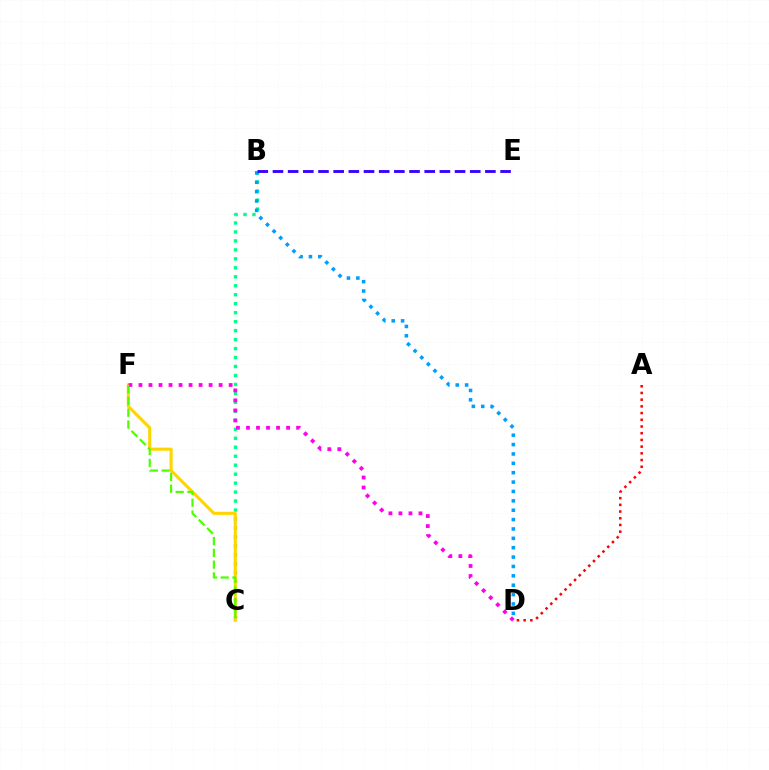{('B', 'C'): [{'color': '#00ff86', 'line_style': 'dotted', 'thickness': 2.44}], ('B', 'D'): [{'color': '#009eff', 'line_style': 'dotted', 'thickness': 2.55}], ('C', 'F'): [{'color': '#ffd500', 'line_style': 'solid', 'thickness': 2.23}, {'color': '#4fff00', 'line_style': 'dashed', 'thickness': 1.6}], ('D', 'F'): [{'color': '#ff00ed', 'line_style': 'dotted', 'thickness': 2.72}], ('B', 'E'): [{'color': '#3700ff', 'line_style': 'dashed', 'thickness': 2.06}], ('A', 'D'): [{'color': '#ff0000', 'line_style': 'dotted', 'thickness': 1.82}]}